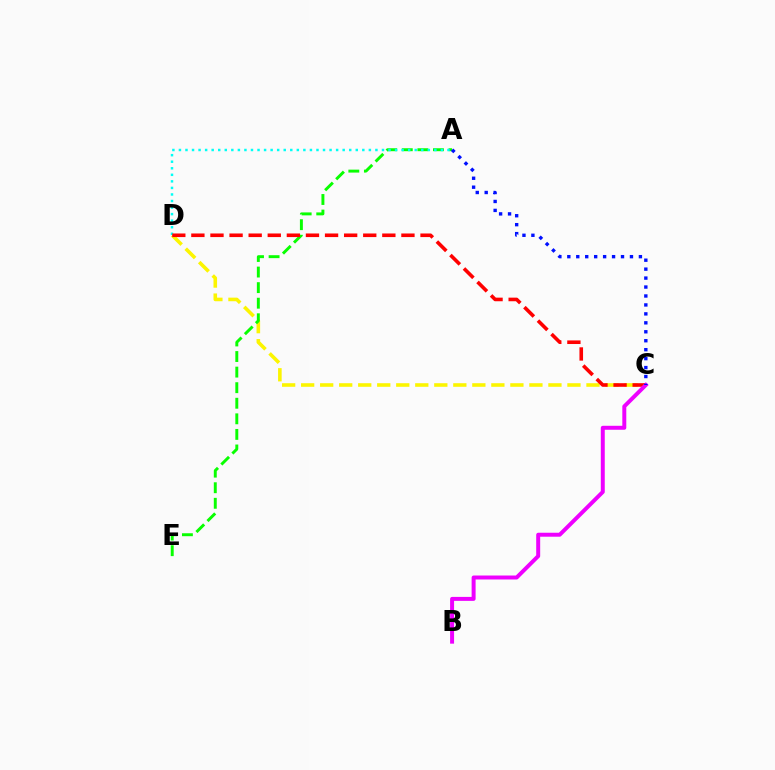{('C', 'D'): [{'color': '#fcf500', 'line_style': 'dashed', 'thickness': 2.58}, {'color': '#ff0000', 'line_style': 'dashed', 'thickness': 2.59}], ('A', 'E'): [{'color': '#08ff00', 'line_style': 'dashed', 'thickness': 2.12}], ('A', 'D'): [{'color': '#00fff6', 'line_style': 'dotted', 'thickness': 1.78}], ('B', 'C'): [{'color': '#ee00ff', 'line_style': 'solid', 'thickness': 2.86}], ('A', 'C'): [{'color': '#0010ff', 'line_style': 'dotted', 'thickness': 2.43}]}